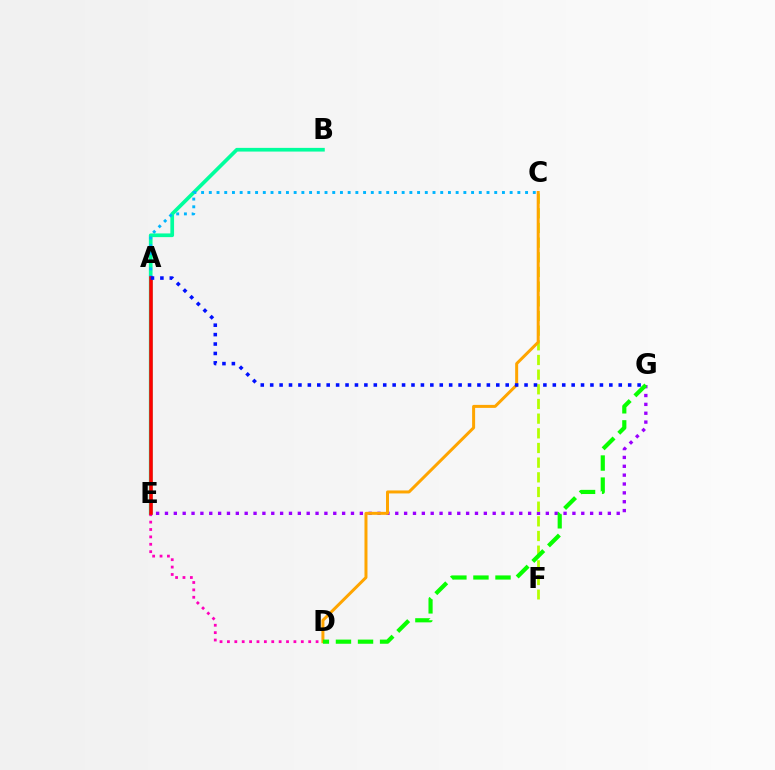{('B', 'E'): [{'color': '#00ff9d', 'line_style': 'solid', 'thickness': 2.66}], ('E', 'G'): [{'color': '#9b00ff', 'line_style': 'dotted', 'thickness': 2.41}], ('C', 'F'): [{'color': '#b3ff00', 'line_style': 'dashed', 'thickness': 1.99}], ('C', 'D'): [{'color': '#ffa500', 'line_style': 'solid', 'thickness': 2.16}], ('D', 'G'): [{'color': '#08ff00', 'line_style': 'dashed', 'thickness': 3.0}], ('D', 'E'): [{'color': '#ff00bd', 'line_style': 'dotted', 'thickness': 2.01}], ('A', 'C'): [{'color': '#00b5ff', 'line_style': 'dotted', 'thickness': 2.1}], ('A', 'E'): [{'color': '#ff0000', 'line_style': 'solid', 'thickness': 2.57}], ('A', 'G'): [{'color': '#0010ff', 'line_style': 'dotted', 'thickness': 2.56}]}